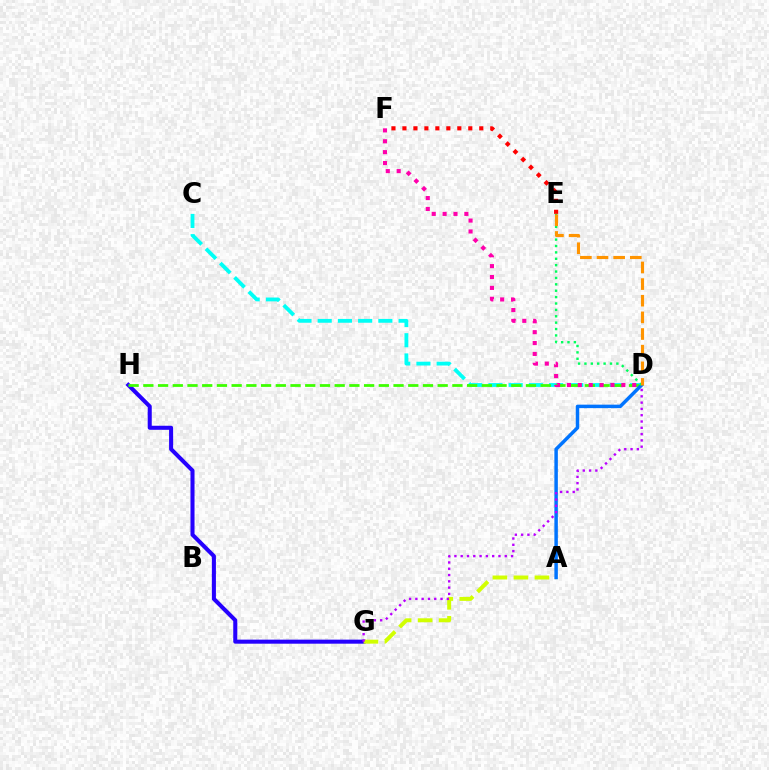{('C', 'D'): [{'color': '#00fff6', 'line_style': 'dashed', 'thickness': 2.75}], ('G', 'H'): [{'color': '#2500ff', 'line_style': 'solid', 'thickness': 2.92}], ('E', 'F'): [{'color': '#ff0000', 'line_style': 'dotted', 'thickness': 2.98}], ('D', 'H'): [{'color': '#3dff00', 'line_style': 'dashed', 'thickness': 2.0}], ('A', 'G'): [{'color': '#d1ff00', 'line_style': 'dashed', 'thickness': 2.85}], ('A', 'D'): [{'color': '#0074ff', 'line_style': 'solid', 'thickness': 2.5}], ('D', 'F'): [{'color': '#ff00ac', 'line_style': 'dotted', 'thickness': 2.96}], ('D', 'E'): [{'color': '#00ff5c', 'line_style': 'dotted', 'thickness': 1.74}, {'color': '#ff9400', 'line_style': 'dashed', 'thickness': 2.26}], ('D', 'G'): [{'color': '#b900ff', 'line_style': 'dotted', 'thickness': 1.71}]}